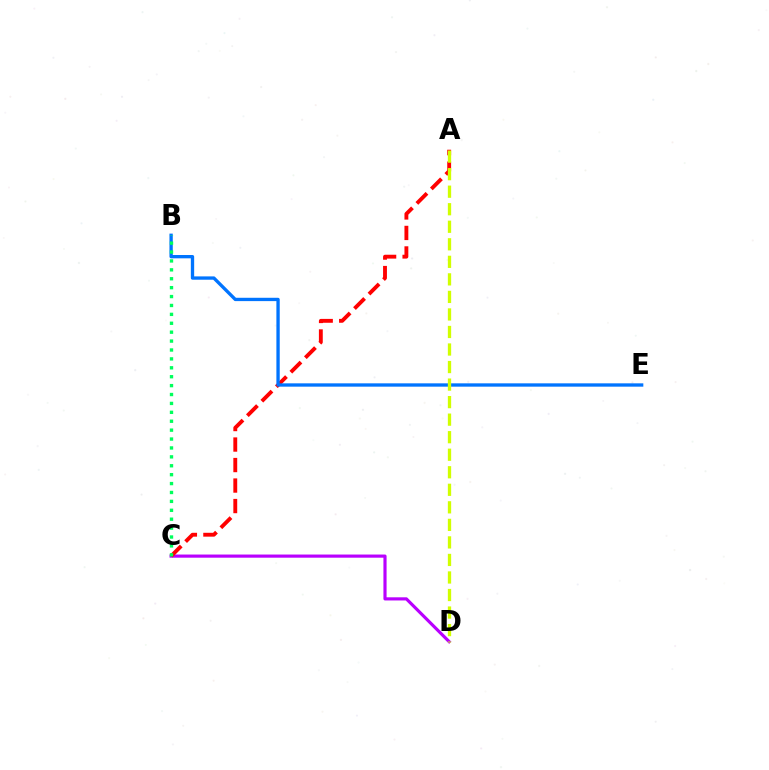{('C', 'D'): [{'color': '#b900ff', 'line_style': 'solid', 'thickness': 2.27}], ('A', 'C'): [{'color': '#ff0000', 'line_style': 'dashed', 'thickness': 2.79}], ('B', 'E'): [{'color': '#0074ff', 'line_style': 'solid', 'thickness': 2.4}], ('B', 'C'): [{'color': '#00ff5c', 'line_style': 'dotted', 'thickness': 2.42}], ('A', 'D'): [{'color': '#d1ff00', 'line_style': 'dashed', 'thickness': 2.38}]}